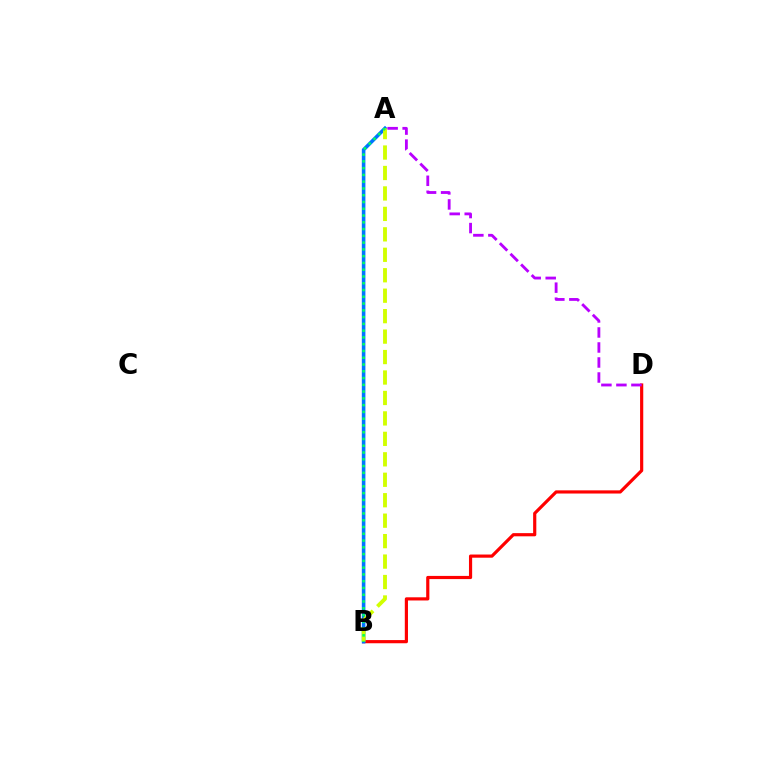{('B', 'D'): [{'color': '#ff0000', 'line_style': 'solid', 'thickness': 2.29}], ('A', 'B'): [{'color': '#0074ff', 'line_style': 'solid', 'thickness': 2.59}, {'color': '#d1ff00', 'line_style': 'dashed', 'thickness': 2.78}, {'color': '#00ff5c', 'line_style': 'dotted', 'thickness': 1.84}], ('A', 'D'): [{'color': '#b900ff', 'line_style': 'dashed', 'thickness': 2.04}]}